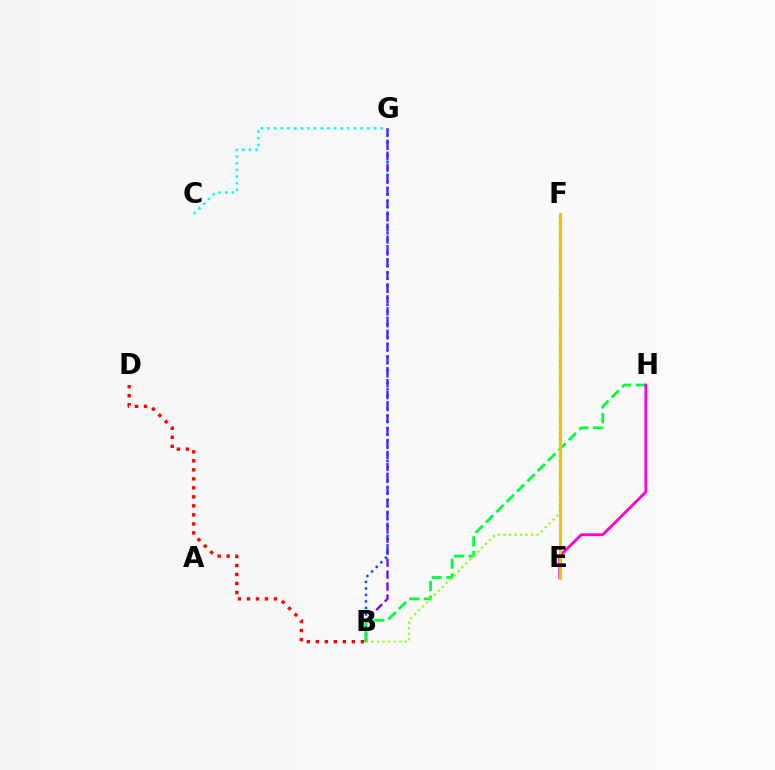{('B', 'G'): [{'color': '#7200ff', 'line_style': 'dashed', 'thickness': 1.63}, {'color': '#004bff', 'line_style': 'dotted', 'thickness': 1.77}], ('B', 'H'): [{'color': '#00ff39', 'line_style': 'dashed', 'thickness': 1.98}], ('C', 'G'): [{'color': '#00fff6', 'line_style': 'dotted', 'thickness': 1.81}], ('B', 'D'): [{'color': '#ff0000', 'line_style': 'dotted', 'thickness': 2.45}], ('B', 'F'): [{'color': '#84ff00', 'line_style': 'dotted', 'thickness': 1.51}], ('E', 'H'): [{'color': '#ff00cf', 'line_style': 'solid', 'thickness': 2.02}], ('E', 'F'): [{'color': '#ffbd00', 'line_style': 'solid', 'thickness': 2.21}]}